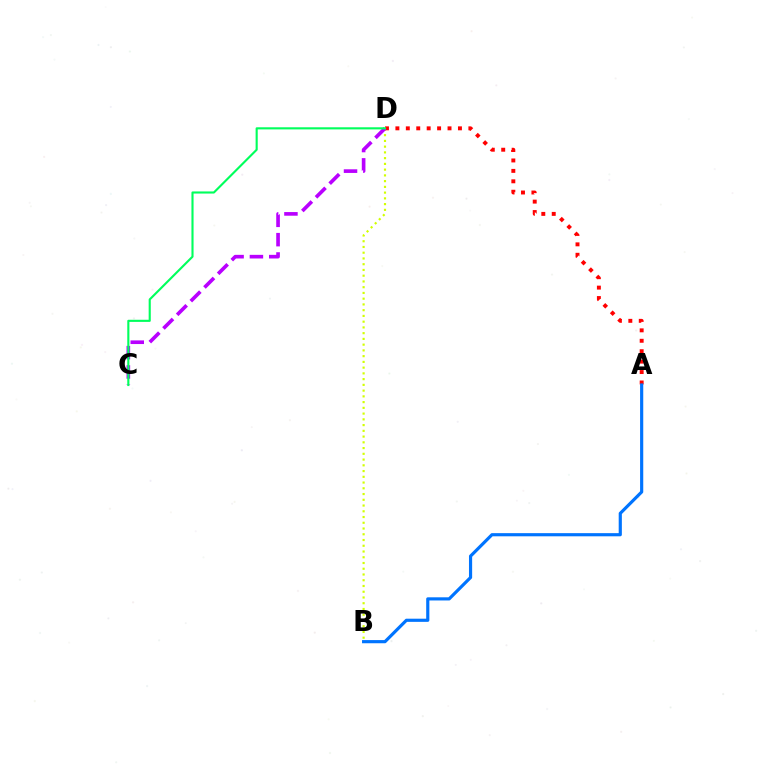{('B', 'D'): [{'color': '#d1ff00', 'line_style': 'dotted', 'thickness': 1.56}], ('A', 'D'): [{'color': '#ff0000', 'line_style': 'dotted', 'thickness': 2.83}], ('C', 'D'): [{'color': '#b900ff', 'line_style': 'dashed', 'thickness': 2.63}, {'color': '#00ff5c', 'line_style': 'solid', 'thickness': 1.53}], ('A', 'B'): [{'color': '#0074ff', 'line_style': 'solid', 'thickness': 2.28}]}